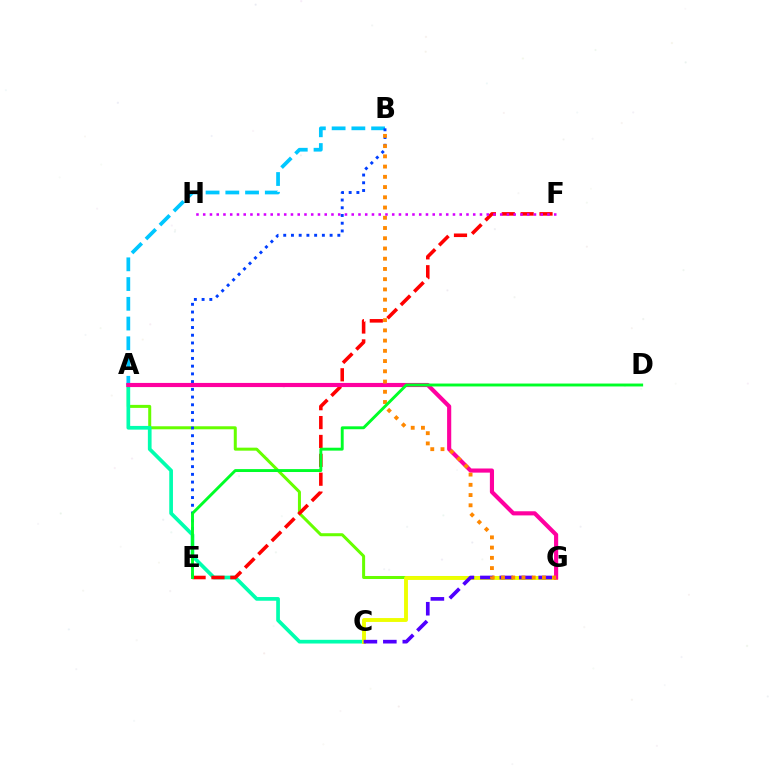{('A', 'G'): [{'color': '#66ff00', 'line_style': 'solid', 'thickness': 2.17}, {'color': '#ff00a0', 'line_style': 'solid', 'thickness': 2.98}], ('A', 'C'): [{'color': '#00ffaf', 'line_style': 'solid', 'thickness': 2.66}], ('E', 'F'): [{'color': '#ff0000', 'line_style': 'dashed', 'thickness': 2.56}], ('F', 'H'): [{'color': '#d600ff', 'line_style': 'dotted', 'thickness': 1.83}], ('C', 'G'): [{'color': '#eeff00', 'line_style': 'solid', 'thickness': 2.79}, {'color': '#4f00ff', 'line_style': 'dashed', 'thickness': 2.64}], ('A', 'B'): [{'color': '#00c7ff', 'line_style': 'dashed', 'thickness': 2.68}], ('B', 'E'): [{'color': '#003fff', 'line_style': 'dotted', 'thickness': 2.1}], ('B', 'G'): [{'color': '#ff8800', 'line_style': 'dotted', 'thickness': 2.78}], ('D', 'E'): [{'color': '#00ff27', 'line_style': 'solid', 'thickness': 2.09}]}